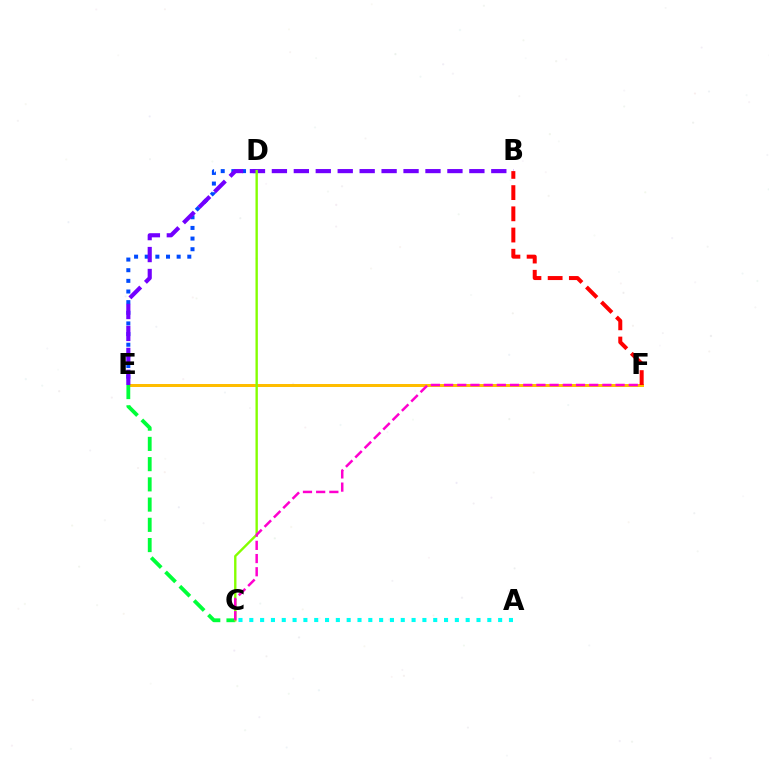{('E', 'F'): [{'color': '#ffbd00', 'line_style': 'solid', 'thickness': 2.16}], ('C', 'E'): [{'color': '#00ff39', 'line_style': 'dashed', 'thickness': 2.75}], ('D', 'E'): [{'color': '#004bff', 'line_style': 'dotted', 'thickness': 2.89}], ('B', 'E'): [{'color': '#7200ff', 'line_style': 'dashed', 'thickness': 2.98}], ('C', 'D'): [{'color': '#84ff00', 'line_style': 'solid', 'thickness': 1.71}], ('A', 'C'): [{'color': '#00fff6', 'line_style': 'dotted', 'thickness': 2.94}], ('B', 'F'): [{'color': '#ff0000', 'line_style': 'dashed', 'thickness': 2.88}], ('C', 'F'): [{'color': '#ff00cf', 'line_style': 'dashed', 'thickness': 1.79}]}